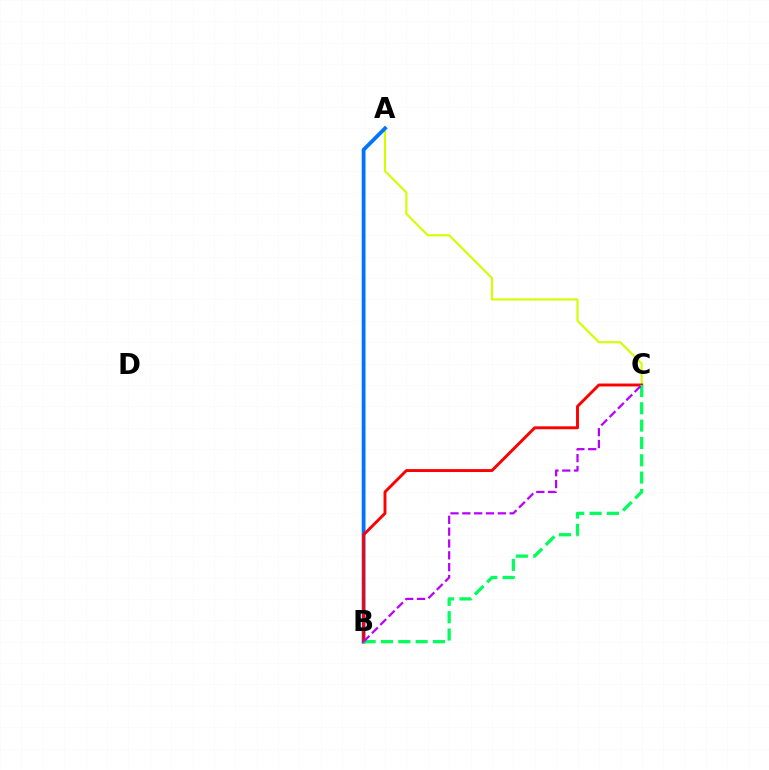{('A', 'C'): [{'color': '#d1ff00', 'line_style': 'solid', 'thickness': 1.54}], ('A', 'B'): [{'color': '#0074ff', 'line_style': 'solid', 'thickness': 2.74}], ('B', 'C'): [{'color': '#ff0000', 'line_style': 'solid', 'thickness': 2.1}, {'color': '#00ff5c', 'line_style': 'dashed', 'thickness': 2.35}, {'color': '#b900ff', 'line_style': 'dashed', 'thickness': 1.61}]}